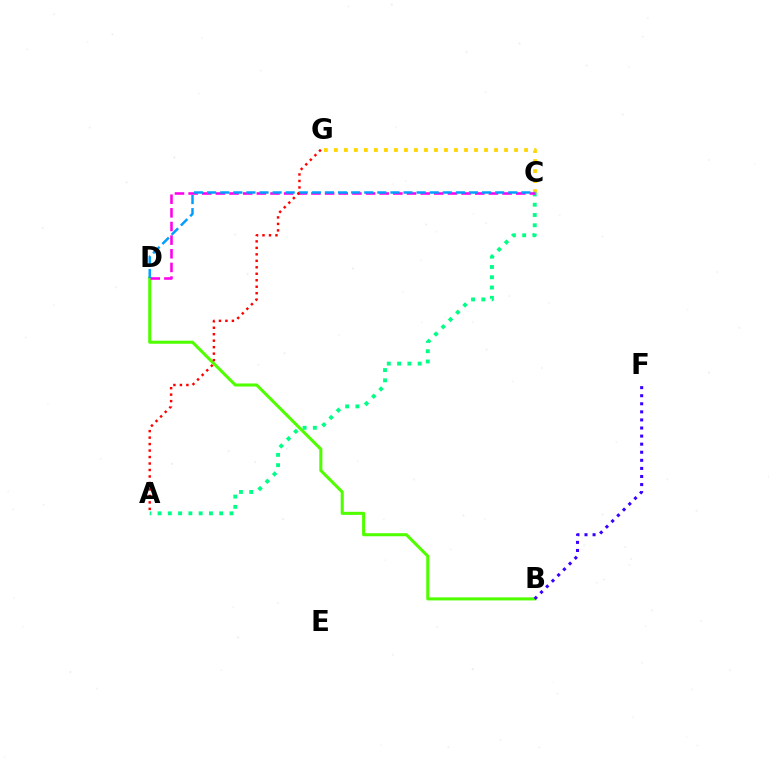{('B', 'D'): [{'color': '#4fff00', 'line_style': 'solid', 'thickness': 2.2}], ('C', 'G'): [{'color': '#ffd500', 'line_style': 'dotted', 'thickness': 2.72}], ('A', 'C'): [{'color': '#00ff86', 'line_style': 'dotted', 'thickness': 2.79}], ('C', 'D'): [{'color': '#ff00ed', 'line_style': 'dashed', 'thickness': 1.85}, {'color': '#009eff', 'line_style': 'dashed', 'thickness': 1.78}], ('B', 'F'): [{'color': '#3700ff', 'line_style': 'dotted', 'thickness': 2.19}], ('A', 'G'): [{'color': '#ff0000', 'line_style': 'dotted', 'thickness': 1.76}]}